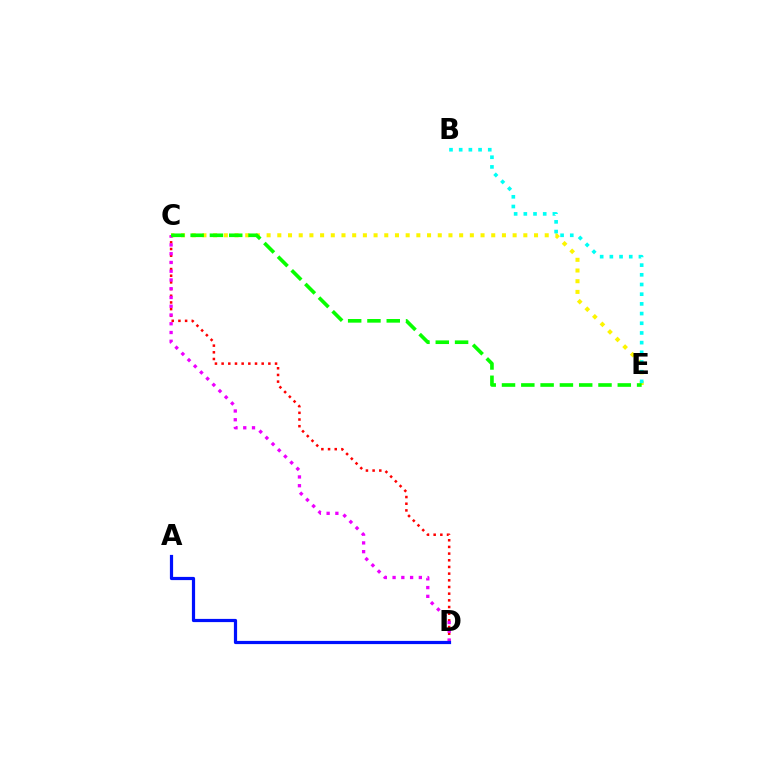{('C', 'D'): [{'color': '#ff0000', 'line_style': 'dotted', 'thickness': 1.81}, {'color': '#ee00ff', 'line_style': 'dotted', 'thickness': 2.38}], ('C', 'E'): [{'color': '#fcf500', 'line_style': 'dotted', 'thickness': 2.91}, {'color': '#08ff00', 'line_style': 'dashed', 'thickness': 2.62}], ('B', 'E'): [{'color': '#00fff6', 'line_style': 'dotted', 'thickness': 2.63}], ('A', 'D'): [{'color': '#0010ff', 'line_style': 'solid', 'thickness': 2.3}]}